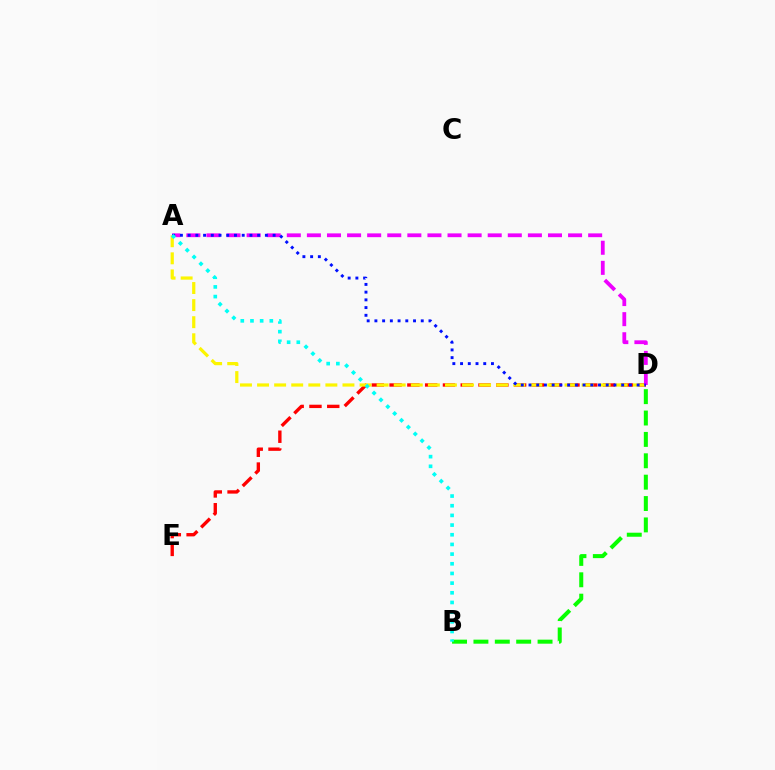{('D', 'E'): [{'color': '#ff0000', 'line_style': 'dashed', 'thickness': 2.42}], ('B', 'D'): [{'color': '#08ff00', 'line_style': 'dashed', 'thickness': 2.9}], ('A', 'D'): [{'color': '#fcf500', 'line_style': 'dashed', 'thickness': 2.32}, {'color': '#ee00ff', 'line_style': 'dashed', 'thickness': 2.73}, {'color': '#0010ff', 'line_style': 'dotted', 'thickness': 2.1}], ('A', 'B'): [{'color': '#00fff6', 'line_style': 'dotted', 'thickness': 2.63}]}